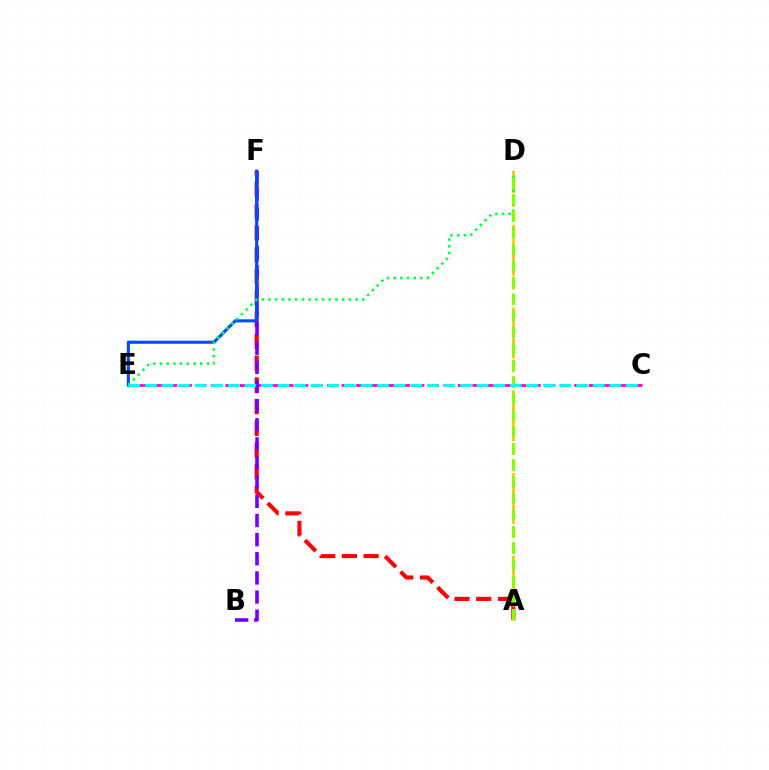{('C', 'E'): [{'color': '#ff00cf', 'line_style': 'dashed', 'thickness': 1.97}, {'color': '#00fff6', 'line_style': 'dashed', 'thickness': 2.25}], ('A', 'F'): [{'color': '#ff0000', 'line_style': 'dashed', 'thickness': 2.95}], ('A', 'D'): [{'color': '#ffbd00', 'line_style': 'dashed', 'thickness': 1.87}, {'color': '#84ff00', 'line_style': 'dashed', 'thickness': 2.26}], ('B', 'F'): [{'color': '#7200ff', 'line_style': 'dashed', 'thickness': 2.6}], ('E', 'F'): [{'color': '#004bff', 'line_style': 'solid', 'thickness': 2.24}], ('D', 'E'): [{'color': '#00ff39', 'line_style': 'dotted', 'thickness': 1.82}]}